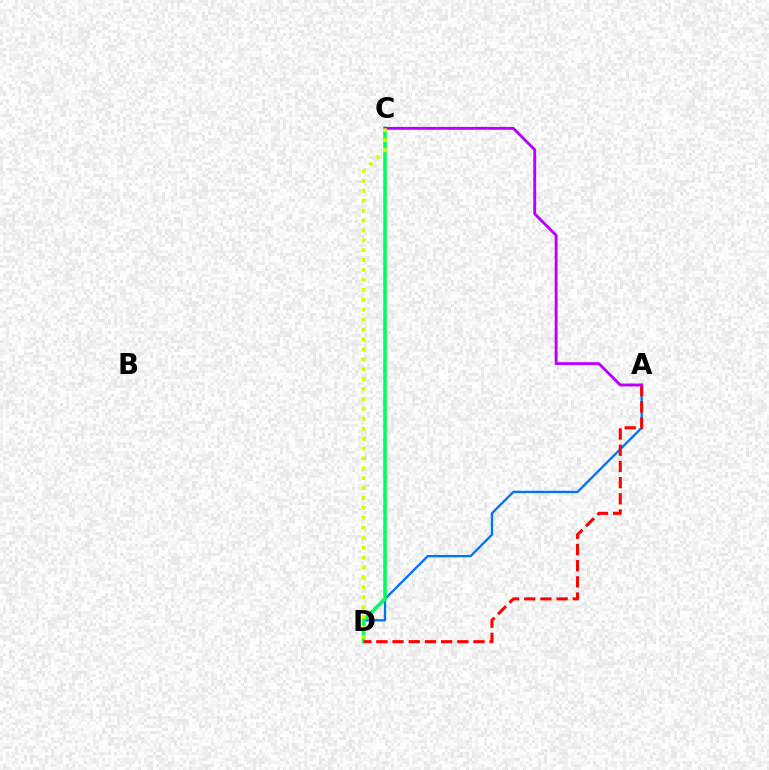{('A', 'D'): [{'color': '#0074ff', 'line_style': 'solid', 'thickness': 1.69}, {'color': '#ff0000', 'line_style': 'dashed', 'thickness': 2.2}], ('C', 'D'): [{'color': '#00ff5c', 'line_style': 'solid', 'thickness': 2.58}, {'color': '#d1ff00', 'line_style': 'dotted', 'thickness': 2.69}], ('A', 'C'): [{'color': '#b900ff', 'line_style': 'solid', 'thickness': 2.07}]}